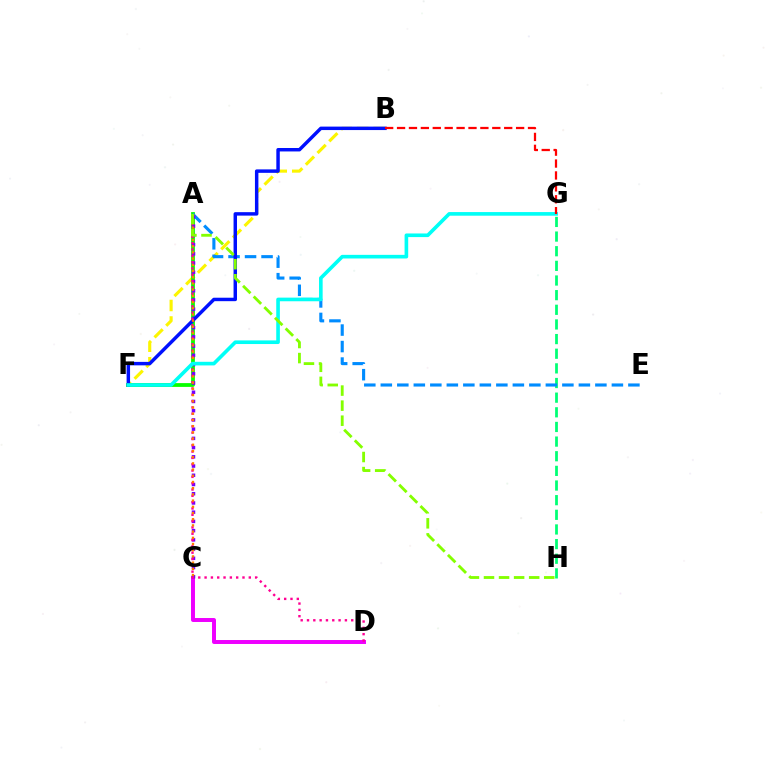{('B', 'F'): [{'color': '#fcf500', 'line_style': 'dashed', 'thickness': 2.25}, {'color': '#0010ff', 'line_style': 'solid', 'thickness': 2.49}], ('A', 'F'): [{'color': '#08ff00', 'line_style': 'solid', 'thickness': 2.73}], ('G', 'H'): [{'color': '#00ff74', 'line_style': 'dashed', 'thickness': 1.99}], ('C', 'D'): [{'color': '#ee00ff', 'line_style': 'solid', 'thickness': 2.85}], ('A', 'E'): [{'color': '#008cff', 'line_style': 'dashed', 'thickness': 2.24}], ('A', 'C'): [{'color': '#7200ff', 'line_style': 'dotted', 'thickness': 2.51}, {'color': '#ff7c00', 'line_style': 'dotted', 'thickness': 1.69}], ('A', 'D'): [{'color': '#ff0094', 'line_style': 'dotted', 'thickness': 1.72}], ('F', 'G'): [{'color': '#00fff6', 'line_style': 'solid', 'thickness': 2.61}], ('A', 'H'): [{'color': '#84ff00', 'line_style': 'dashed', 'thickness': 2.05}], ('B', 'G'): [{'color': '#ff0000', 'line_style': 'dashed', 'thickness': 1.62}]}